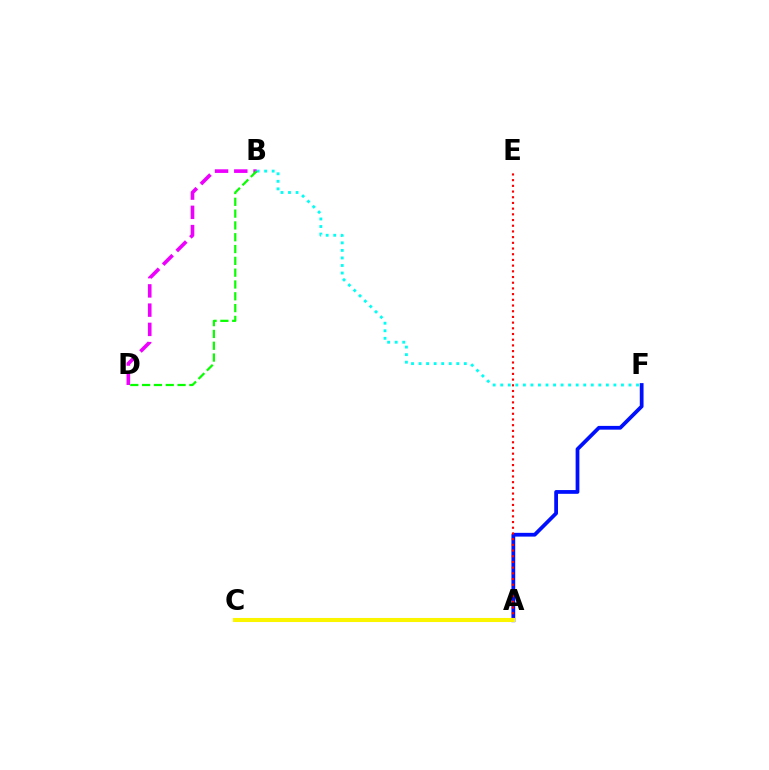{('A', 'F'): [{'color': '#0010ff', 'line_style': 'solid', 'thickness': 2.71}], ('B', 'F'): [{'color': '#00fff6', 'line_style': 'dotted', 'thickness': 2.05}], ('B', 'D'): [{'color': '#ee00ff', 'line_style': 'dashed', 'thickness': 2.62}, {'color': '#08ff00', 'line_style': 'dashed', 'thickness': 1.6}], ('A', 'E'): [{'color': '#ff0000', 'line_style': 'dotted', 'thickness': 1.55}], ('A', 'C'): [{'color': '#fcf500', 'line_style': 'solid', 'thickness': 2.92}]}